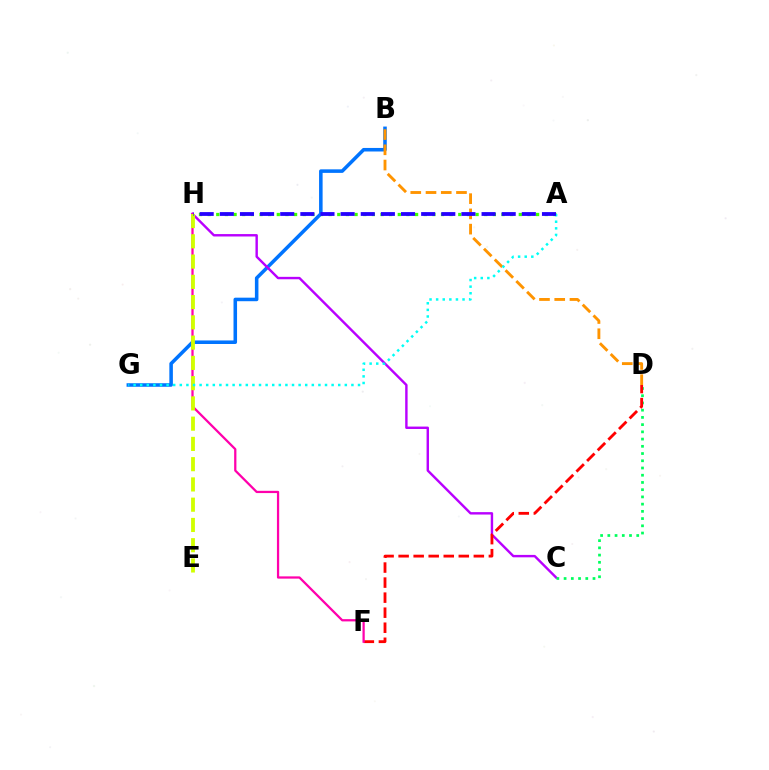{('A', 'H'): [{'color': '#3dff00', 'line_style': 'dotted', 'thickness': 2.35}, {'color': '#2500ff', 'line_style': 'dashed', 'thickness': 2.74}], ('B', 'G'): [{'color': '#0074ff', 'line_style': 'solid', 'thickness': 2.55}], ('C', 'H'): [{'color': '#b900ff', 'line_style': 'solid', 'thickness': 1.74}], ('C', 'D'): [{'color': '#00ff5c', 'line_style': 'dotted', 'thickness': 1.96}], ('D', 'F'): [{'color': '#ff0000', 'line_style': 'dashed', 'thickness': 2.04}], ('B', 'D'): [{'color': '#ff9400', 'line_style': 'dashed', 'thickness': 2.07}], ('F', 'H'): [{'color': '#ff00ac', 'line_style': 'solid', 'thickness': 1.63}], ('E', 'H'): [{'color': '#d1ff00', 'line_style': 'dashed', 'thickness': 2.75}], ('A', 'G'): [{'color': '#00fff6', 'line_style': 'dotted', 'thickness': 1.79}]}